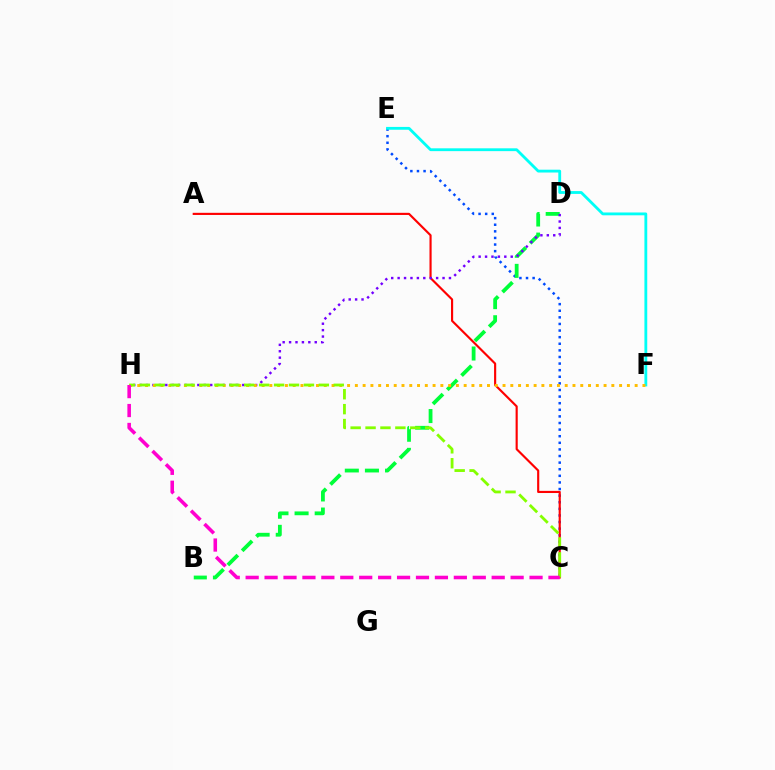{('C', 'E'): [{'color': '#004bff', 'line_style': 'dotted', 'thickness': 1.79}], ('B', 'D'): [{'color': '#00ff39', 'line_style': 'dashed', 'thickness': 2.73}], ('A', 'C'): [{'color': '#ff0000', 'line_style': 'solid', 'thickness': 1.55}], ('E', 'F'): [{'color': '#00fff6', 'line_style': 'solid', 'thickness': 2.03}], ('D', 'H'): [{'color': '#7200ff', 'line_style': 'dotted', 'thickness': 1.74}], ('F', 'H'): [{'color': '#ffbd00', 'line_style': 'dotted', 'thickness': 2.11}], ('C', 'H'): [{'color': '#84ff00', 'line_style': 'dashed', 'thickness': 2.03}, {'color': '#ff00cf', 'line_style': 'dashed', 'thickness': 2.57}]}